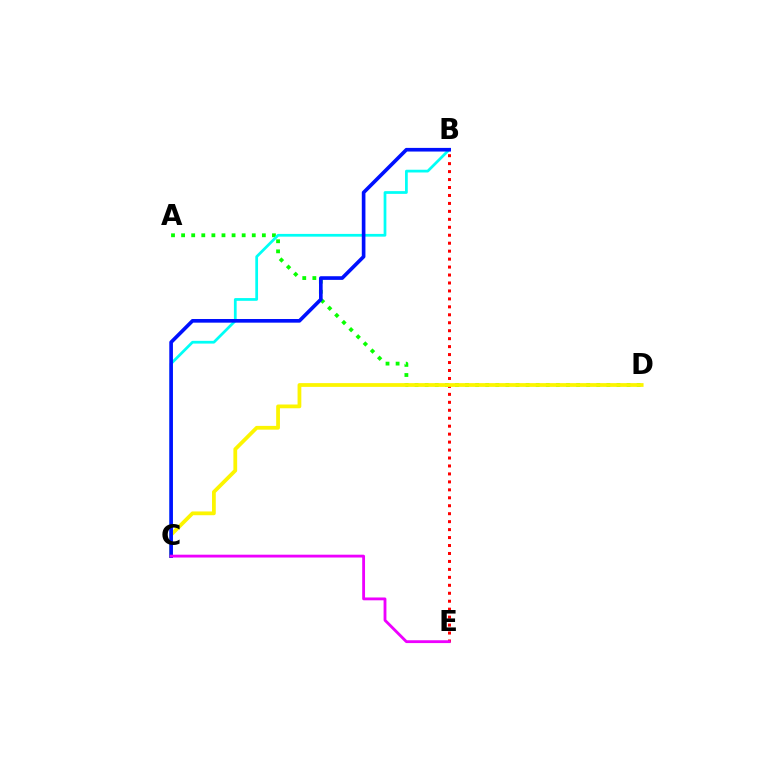{('B', 'E'): [{'color': '#ff0000', 'line_style': 'dotted', 'thickness': 2.16}], ('A', 'D'): [{'color': '#08ff00', 'line_style': 'dotted', 'thickness': 2.74}], ('C', 'D'): [{'color': '#fcf500', 'line_style': 'solid', 'thickness': 2.71}], ('B', 'C'): [{'color': '#00fff6', 'line_style': 'solid', 'thickness': 1.97}, {'color': '#0010ff', 'line_style': 'solid', 'thickness': 2.63}], ('C', 'E'): [{'color': '#ee00ff', 'line_style': 'solid', 'thickness': 2.04}]}